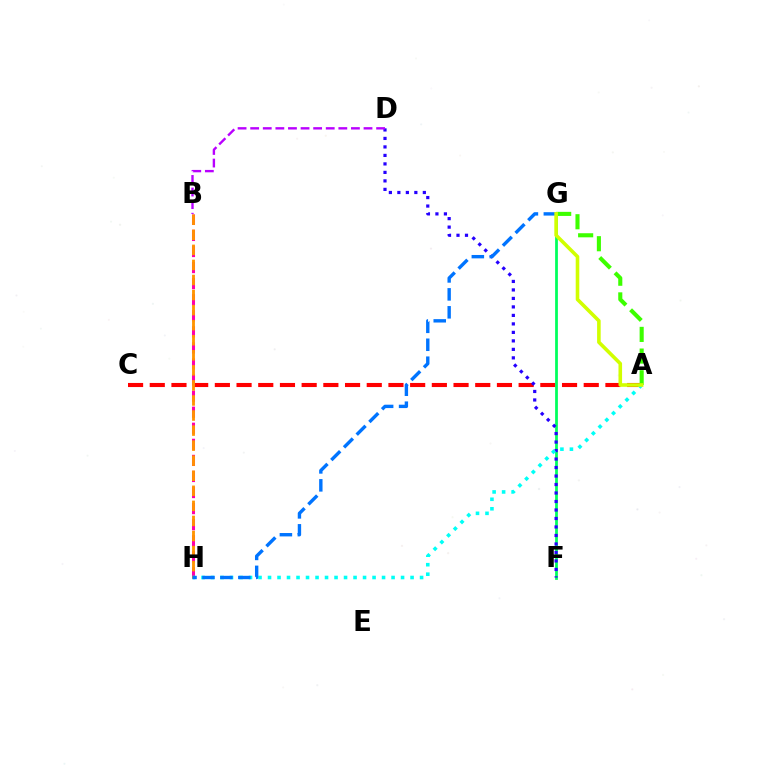{('A', 'C'): [{'color': '#ff0000', 'line_style': 'dashed', 'thickness': 2.95}], ('B', 'H'): [{'color': '#ff00ac', 'line_style': 'dashed', 'thickness': 2.18}, {'color': '#ff9400', 'line_style': 'dashed', 'thickness': 2.05}], ('F', 'G'): [{'color': '#00ff5c', 'line_style': 'solid', 'thickness': 1.99}], ('D', 'F'): [{'color': '#2500ff', 'line_style': 'dotted', 'thickness': 2.31}], ('A', 'H'): [{'color': '#00fff6', 'line_style': 'dotted', 'thickness': 2.58}], ('B', 'D'): [{'color': '#b900ff', 'line_style': 'dashed', 'thickness': 1.71}], ('G', 'H'): [{'color': '#0074ff', 'line_style': 'dashed', 'thickness': 2.44}], ('A', 'G'): [{'color': '#3dff00', 'line_style': 'dashed', 'thickness': 2.95}, {'color': '#d1ff00', 'line_style': 'solid', 'thickness': 2.59}]}